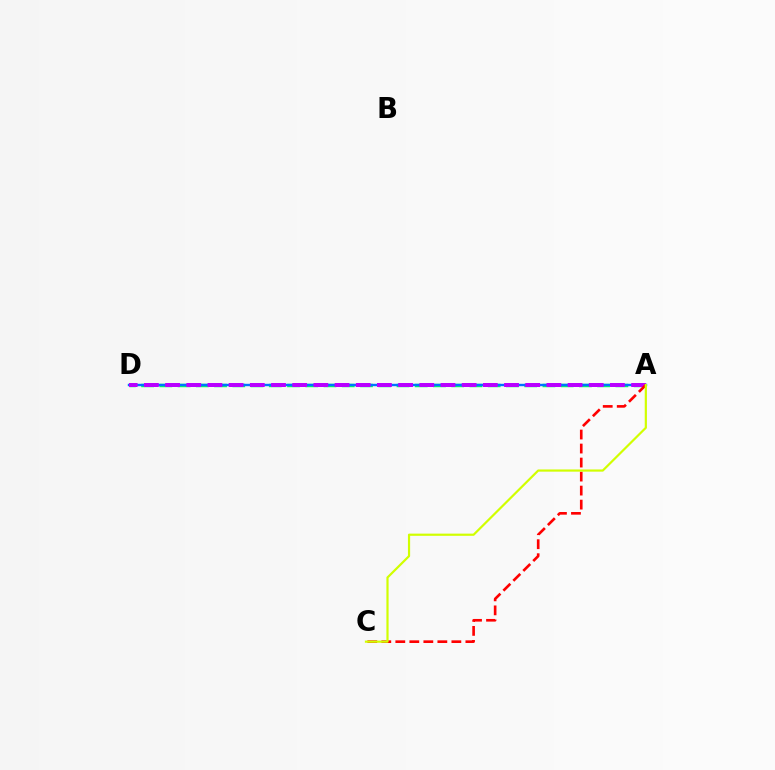{('A', 'D'): [{'color': '#00ff5c', 'line_style': 'dashed', 'thickness': 2.48}, {'color': '#0074ff', 'line_style': 'solid', 'thickness': 1.73}, {'color': '#b900ff', 'line_style': 'dashed', 'thickness': 2.88}], ('A', 'C'): [{'color': '#ff0000', 'line_style': 'dashed', 'thickness': 1.9}, {'color': '#d1ff00', 'line_style': 'solid', 'thickness': 1.58}]}